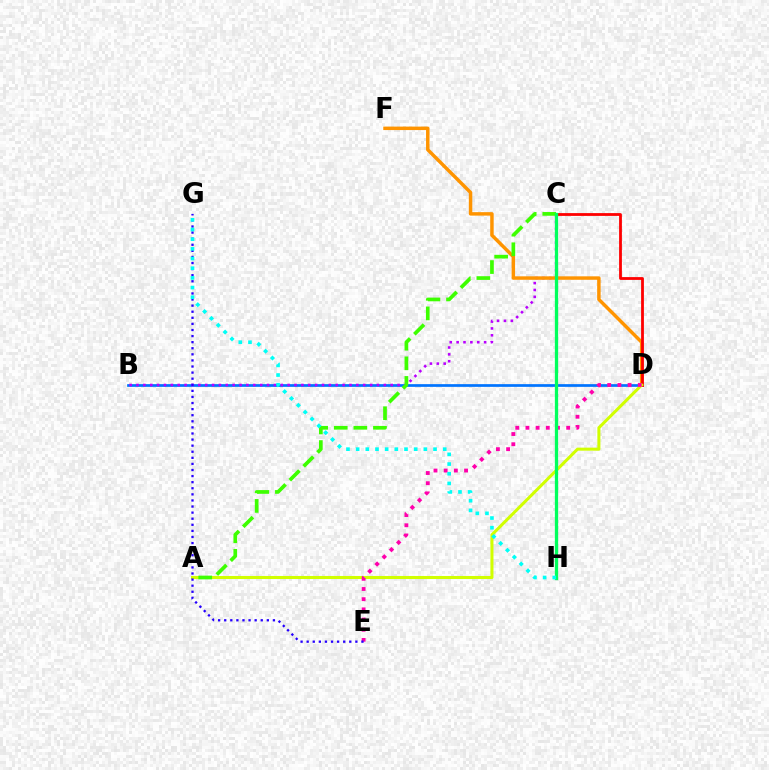{('B', 'D'): [{'color': '#0074ff', 'line_style': 'solid', 'thickness': 1.95}], ('B', 'C'): [{'color': '#b900ff', 'line_style': 'dotted', 'thickness': 1.87}], ('D', 'F'): [{'color': '#ff9400', 'line_style': 'solid', 'thickness': 2.49}], ('C', 'D'): [{'color': '#ff0000', 'line_style': 'solid', 'thickness': 2.02}], ('A', 'D'): [{'color': '#d1ff00', 'line_style': 'solid', 'thickness': 2.19}], ('A', 'C'): [{'color': '#3dff00', 'line_style': 'dashed', 'thickness': 2.66}], ('D', 'E'): [{'color': '#ff00ac', 'line_style': 'dotted', 'thickness': 2.77}], ('C', 'H'): [{'color': '#00ff5c', 'line_style': 'solid', 'thickness': 2.36}], ('E', 'G'): [{'color': '#2500ff', 'line_style': 'dotted', 'thickness': 1.65}], ('G', 'H'): [{'color': '#00fff6', 'line_style': 'dotted', 'thickness': 2.63}]}